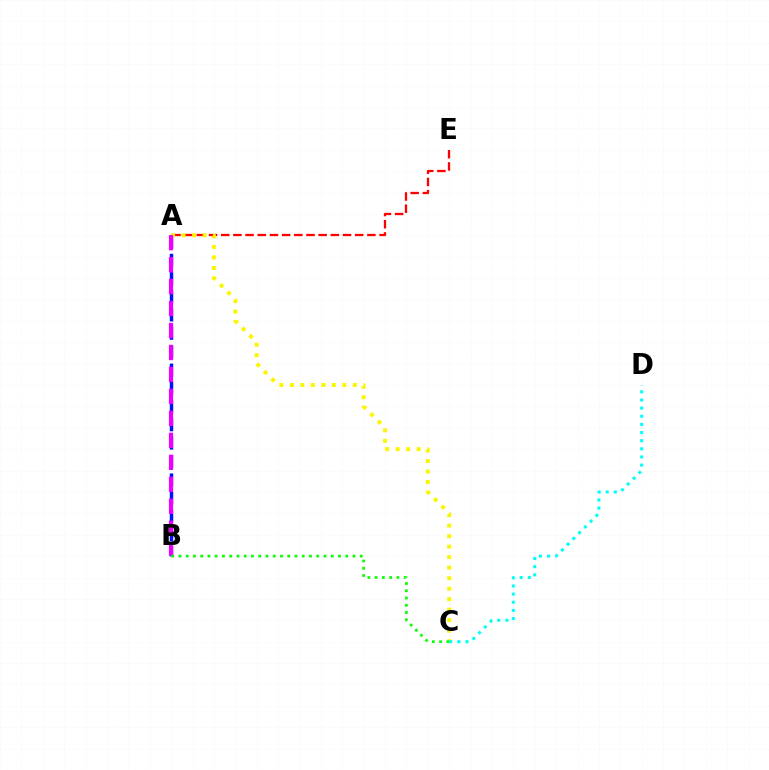{('A', 'E'): [{'color': '#ff0000', 'line_style': 'dashed', 'thickness': 1.65}], ('A', 'B'): [{'color': '#0010ff', 'line_style': 'dashed', 'thickness': 2.49}, {'color': '#ee00ff', 'line_style': 'dashed', 'thickness': 2.98}], ('A', 'C'): [{'color': '#fcf500', 'line_style': 'dotted', 'thickness': 2.85}], ('C', 'D'): [{'color': '#00fff6', 'line_style': 'dotted', 'thickness': 2.21}], ('B', 'C'): [{'color': '#08ff00', 'line_style': 'dotted', 'thickness': 1.97}]}